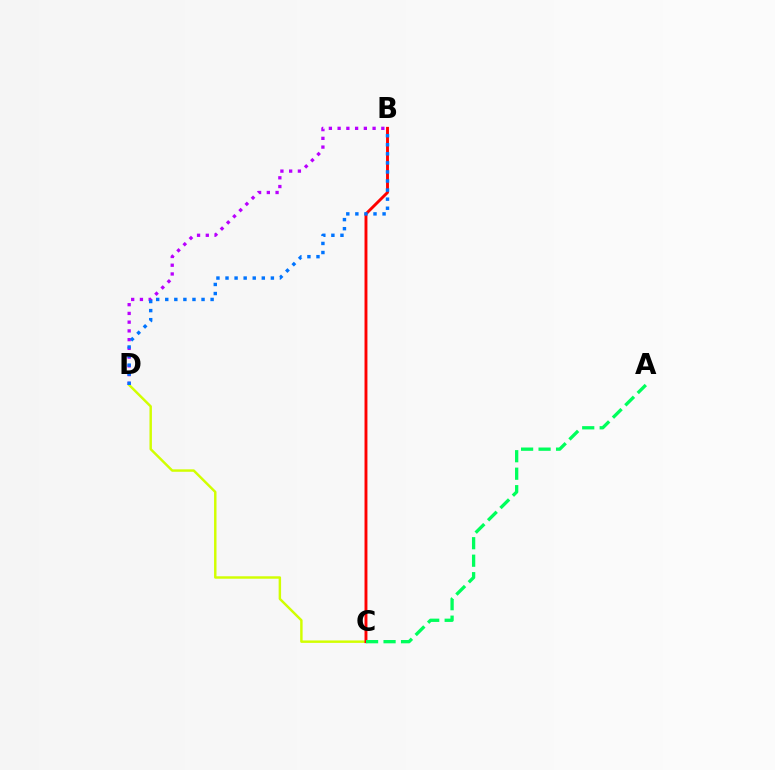{('C', 'D'): [{'color': '#d1ff00', 'line_style': 'solid', 'thickness': 1.76}], ('B', 'C'): [{'color': '#ff0000', 'line_style': 'solid', 'thickness': 2.09}], ('B', 'D'): [{'color': '#b900ff', 'line_style': 'dotted', 'thickness': 2.38}, {'color': '#0074ff', 'line_style': 'dotted', 'thickness': 2.46}], ('A', 'C'): [{'color': '#00ff5c', 'line_style': 'dashed', 'thickness': 2.38}]}